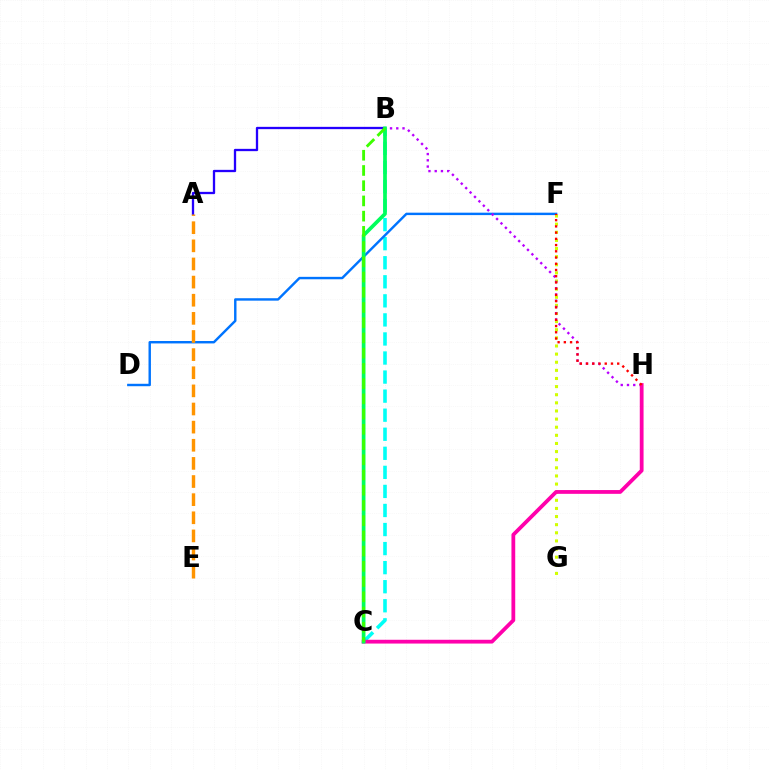{('B', 'C'): [{'color': '#00fff6', 'line_style': 'dashed', 'thickness': 2.59}, {'color': '#00ff5c', 'line_style': 'solid', 'thickness': 2.67}, {'color': '#3dff00', 'line_style': 'dashed', 'thickness': 2.07}], ('D', 'F'): [{'color': '#0074ff', 'line_style': 'solid', 'thickness': 1.75}], ('F', 'G'): [{'color': '#d1ff00', 'line_style': 'dotted', 'thickness': 2.21}], ('B', 'H'): [{'color': '#b900ff', 'line_style': 'dotted', 'thickness': 1.7}], ('C', 'H'): [{'color': '#ff00ac', 'line_style': 'solid', 'thickness': 2.72}], ('A', 'B'): [{'color': '#2500ff', 'line_style': 'solid', 'thickness': 1.66}], ('F', 'H'): [{'color': '#ff0000', 'line_style': 'dotted', 'thickness': 1.69}], ('A', 'E'): [{'color': '#ff9400', 'line_style': 'dashed', 'thickness': 2.46}]}